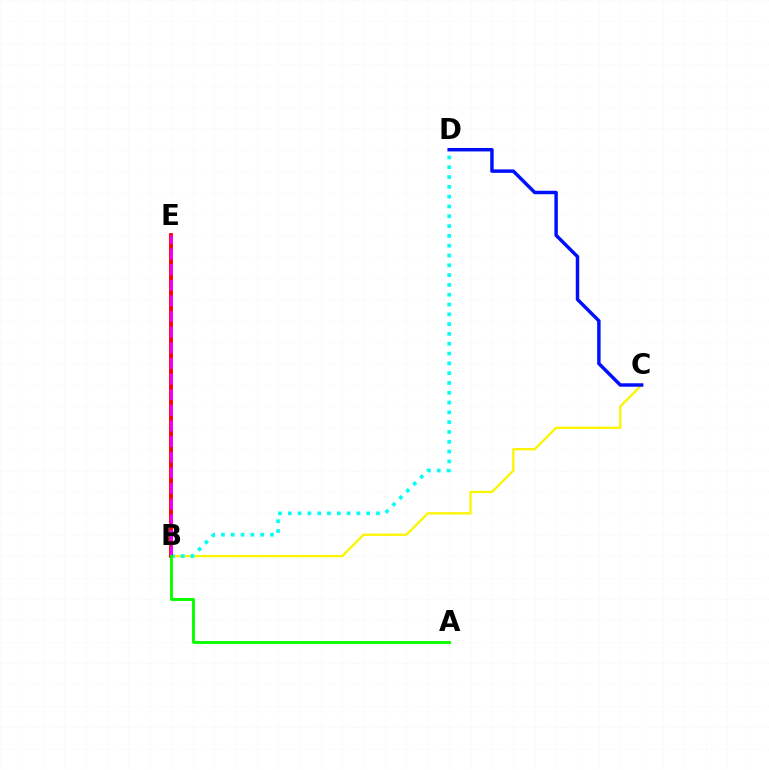{('B', 'C'): [{'color': '#fcf500', 'line_style': 'solid', 'thickness': 1.66}], ('B', 'E'): [{'color': '#ff0000', 'line_style': 'solid', 'thickness': 2.79}, {'color': '#ee00ff', 'line_style': 'dashed', 'thickness': 2.12}], ('B', 'D'): [{'color': '#00fff6', 'line_style': 'dotted', 'thickness': 2.66}], ('C', 'D'): [{'color': '#0010ff', 'line_style': 'solid', 'thickness': 2.49}], ('A', 'B'): [{'color': '#08ff00', 'line_style': 'solid', 'thickness': 2.1}]}